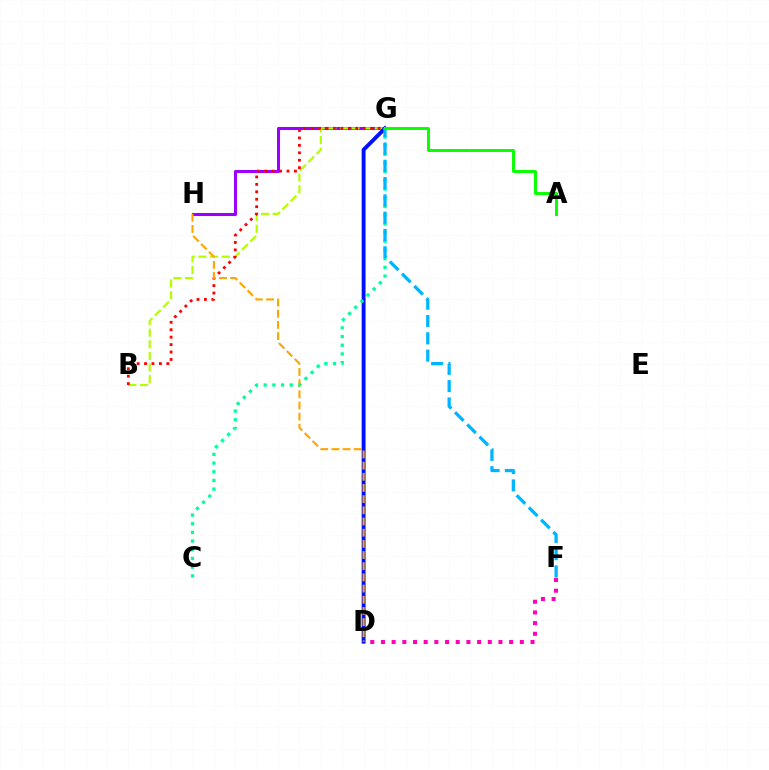{('G', 'H'): [{'color': '#9b00ff', 'line_style': 'solid', 'thickness': 2.2}], ('B', 'G'): [{'color': '#b3ff00', 'line_style': 'dashed', 'thickness': 1.58}, {'color': '#ff0000', 'line_style': 'dotted', 'thickness': 2.02}], ('D', 'G'): [{'color': '#0010ff', 'line_style': 'solid', 'thickness': 2.8}], ('D', 'F'): [{'color': '#ff00bd', 'line_style': 'dotted', 'thickness': 2.9}], ('D', 'H'): [{'color': '#ffa500', 'line_style': 'dashed', 'thickness': 1.52}], ('C', 'G'): [{'color': '#00ff9d', 'line_style': 'dotted', 'thickness': 2.36}], ('F', 'G'): [{'color': '#00b5ff', 'line_style': 'dashed', 'thickness': 2.35}], ('A', 'G'): [{'color': '#08ff00', 'line_style': 'solid', 'thickness': 2.13}]}